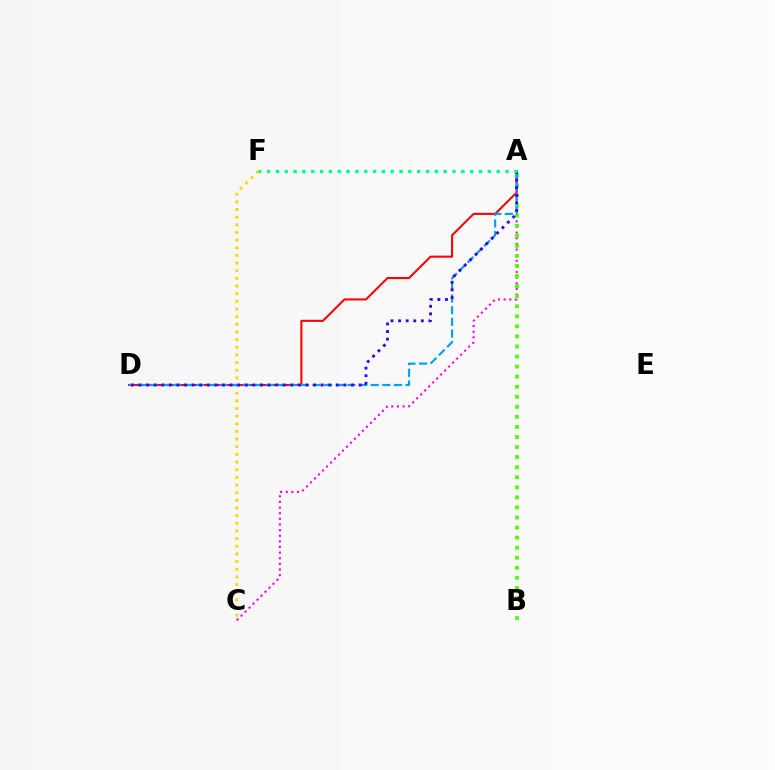{('A', 'D'): [{'color': '#ff0000', 'line_style': 'solid', 'thickness': 1.5}, {'color': '#009eff', 'line_style': 'dashed', 'thickness': 1.58}, {'color': '#3700ff', 'line_style': 'dotted', 'thickness': 2.06}], ('A', 'C'): [{'color': '#ff00ed', 'line_style': 'dotted', 'thickness': 1.53}], ('A', 'B'): [{'color': '#4fff00', 'line_style': 'dotted', 'thickness': 2.73}], ('C', 'F'): [{'color': '#ffd500', 'line_style': 'dotted', 'thickness': 2.08}], ('A', 'F'): [{'color': '#00ff86', 'line_style': 'dotted', 'thickness': 2.4}]}